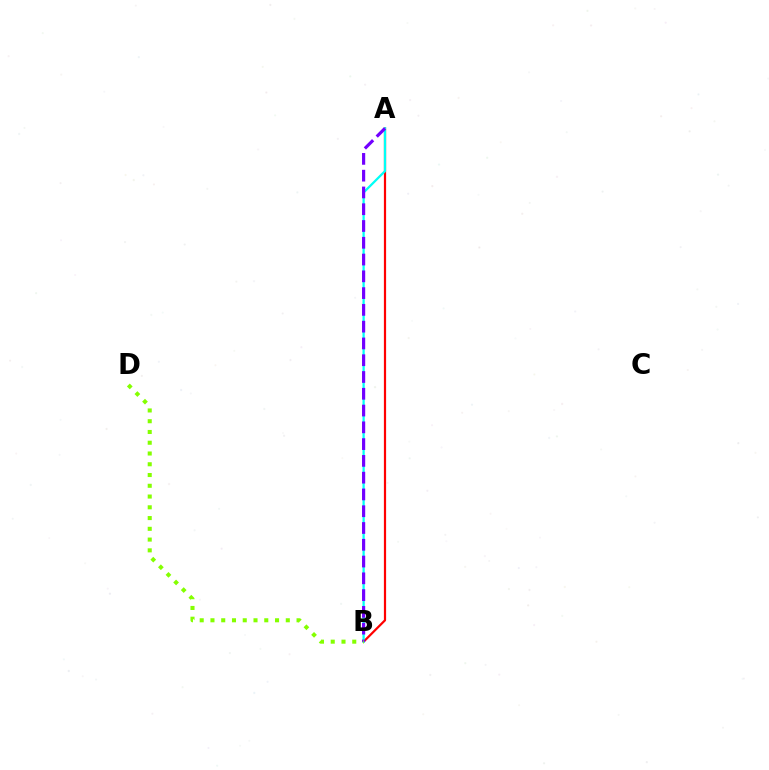{('A', 'B'): [{'color': '#ff0000', 'line_style': 'solid', 'thickness': 1.59}, {'color': '#00fff6', 'line_style': 'solid', 'thickness': 1.62}, {'color': '#7200ff', 'line_style': 'dashed', 'thickness': 2.28}], ('B', 'D'): [{'color': '#84ff00', 'line_style': 'dotted', 'thickness': 2.92}]}